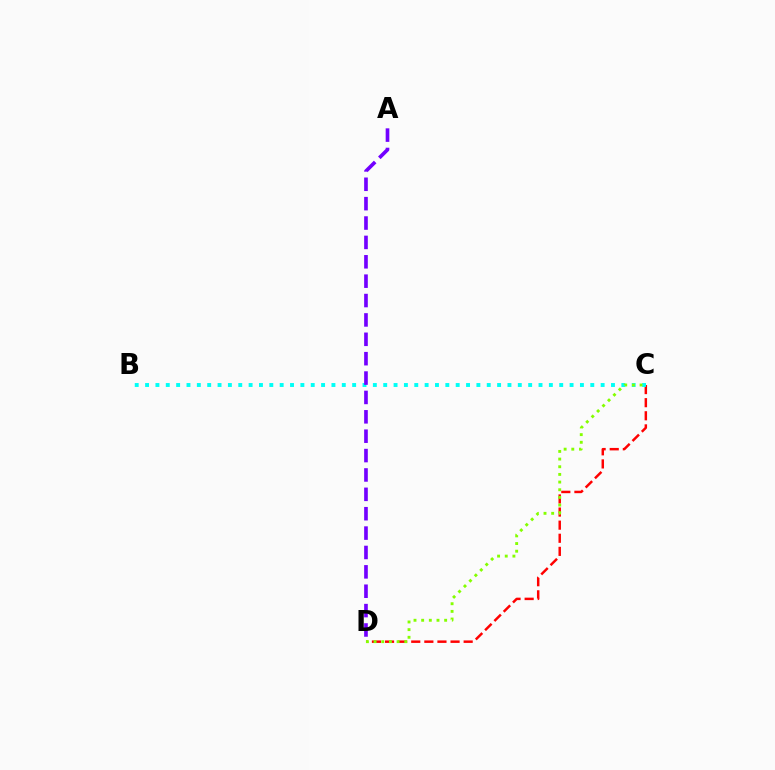{('C', 'D'): [{'color': '#ff0000', 'line_style': 'dashed', 'thickness': 1.78}, {'color': '#84ff00', 'line_style': 'dotted', 'thickness': 2.08}], ('B', 'C'): [{'color': '#00fff6', 'line_style': 'dotted', 'thickness': 2.81}], ('A', 'D'): [{'color': '#7200ff', 'line_style': 'dashed', 'thickness': 2.63}]}